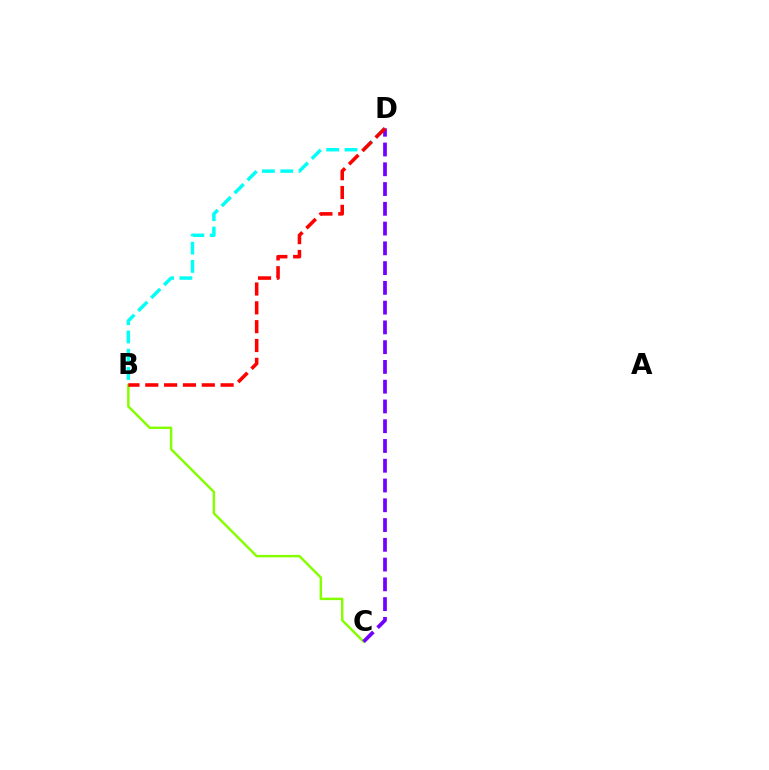{('B', 'C'): [{'color': '#84ff00', 'line_style': 'solid', 'thickness': 1.76}], ('B', 'D'): [{'color': '#00fff6', 'line_style': 'dashed', 'thickness': 2.48}, {'color': '#ff0000', 'line_style': 'dashed', 'thickness': 2.56}], ('C', 'D'): [{'color': '#7200ff', 'line_style': 'dashed', 'thickness': 2.69}]}